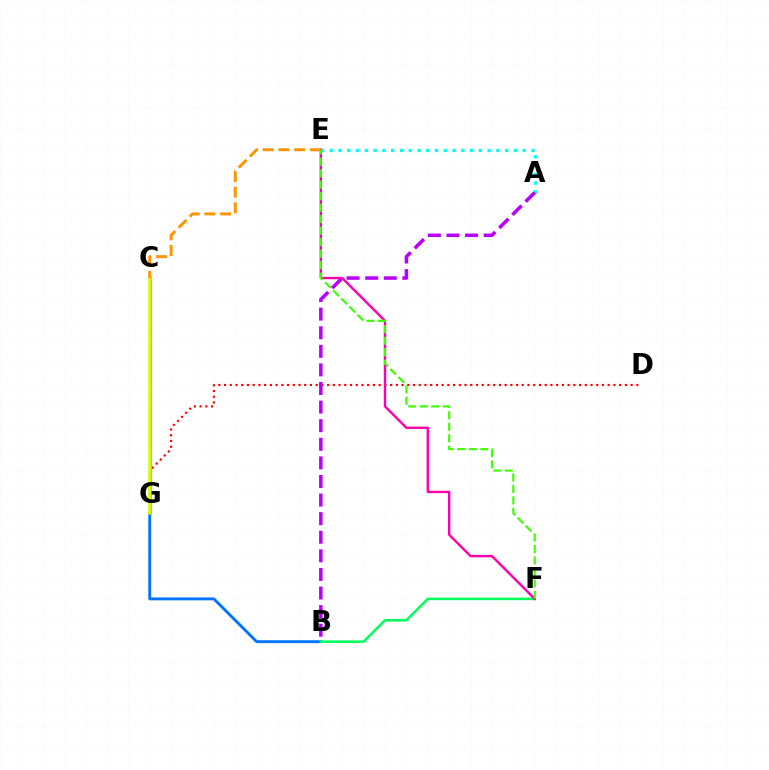{('B', 'G'): [{'color': '#0074ff', 'line_style': 'solid', 'thickness': 2.07}], ('D', 'G'): [{'color': '#ff0000', 'line_style': 'dotted', 'thickness': 1.56}], ('B', 'F'): [{'color': '#00ff5c', 'line_style': 'solid', 'thickness': 1.83}], ('E', 'F'): [{'color': '#ff00ac', 'line_style': 'solid', 'thickness': 1.73}, {'color': '#3dff00', 'line_style': 'dashed', 'thickness': 1.56}], ('A', 'E'): [{'color': '#00fff6', 'line_style': 'dotted', 'thickness': 2.38}], ('C', 'G'): [{'color': '#2500ff', 'line_style': 'solid', 'thickness': 1.88}, {'color': '#d1ff00', 'line_style': 'solid', 'thickness': 2.53}], ('A', 'B'): [{'color': '#b900ff', 'line_style': 'dashed', 'thickness': 2.53}], ('C', 'E'): [{'color': '#ff9400', 'line_style': 'dashed', 'thickness': 2.13}]}